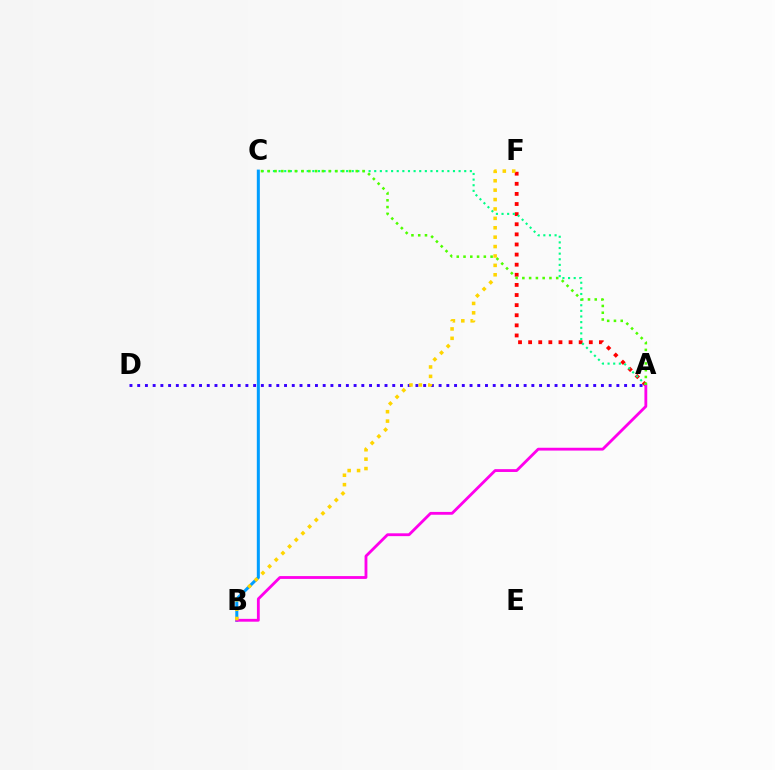{('A', 'F'): [{'color': '#ff0000', 'line_style': 'dotted', 'thickness': 2.75}], ('A', 'D'): [{'color': '#3700ff', 'line_style': 'dotted', 'thickness': 2.1}], ('A', 'C'): [{'color': '#00ff86', 'line_style': 'dotted', 'thickness': 1.53}, {'color': '#4fff00', 'line_style': 'dotted', 'thickness': 1.84}], ('B', 'C'): [{'color': '#009eff', 'line_style': 'solid', 'thickness': 2.18}], ('A', 'B'): [{'color': '#ff00ed', 'line_style': 'solid', 'thickness': 2.03}], ('B', 'F'): [{'color': '#ffd500', 'line_style': 'dotted', 'thickness': 2.55}]}